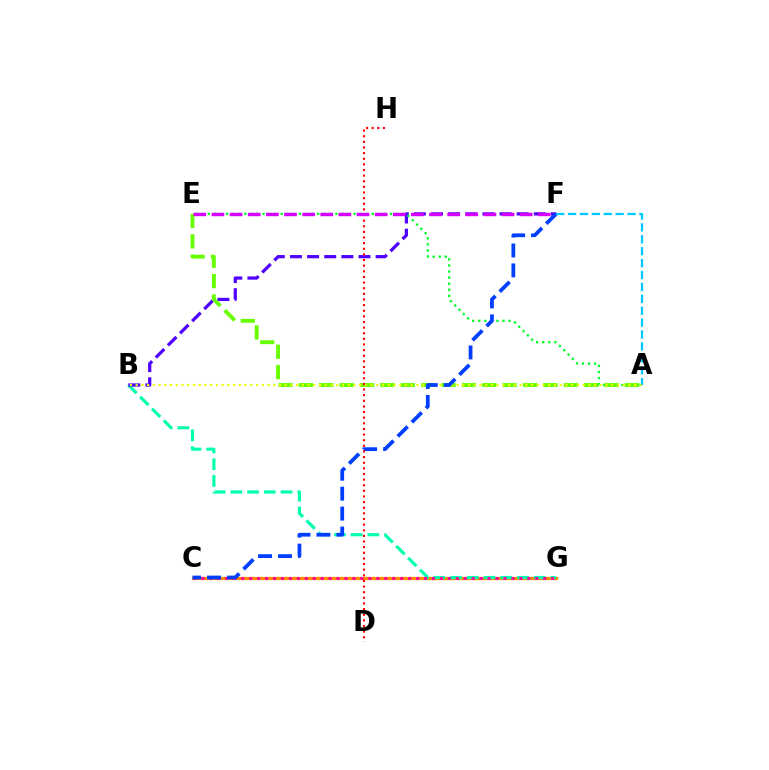{('C', 'G'): [{'color': '#ff8800', 'line_style': 'solid', 'thickness': 2.34}, {'color': '#ff00a0', 'line_style': 'dotted', 'thickness': 2.16}], ('B', 'G'): [{'color': '#00ffaf', 'line_style': 'dashed', 'thickness': 2.27}], ('B', 'F'): [{'color': '#4f00ff', 'line_style': 'dashed', 'thickness': 2.33}], ('A', 'E'): [{'color': '#00ff27', 'line_style': 'dotted', 'thickness': 1.65}, {'color': '#66ff00', 'line_style': 'dashed', 'thickness': 2.77}], ('A', 'B'): [{'color': '#eeff00', 'line_style': 'dotted', 'thickness': 1.56}], ('C', 'F'): [{'color': '#003fff', 'line_style': 'dashed', 'thickness': 2.71}], ('D', 'H'): [{'color': '#ff0000', 'line_style': 'dotted', 'thickness': 1.53}], ('E', 'F'): [{'color': '#d600ff', 'line_style': 'dashed', 'thickness': 2.46}], ('A', 'F'): [{'color': '#00c7ff', 'line_style': 'dashed', 'thickness': 1.62}]}